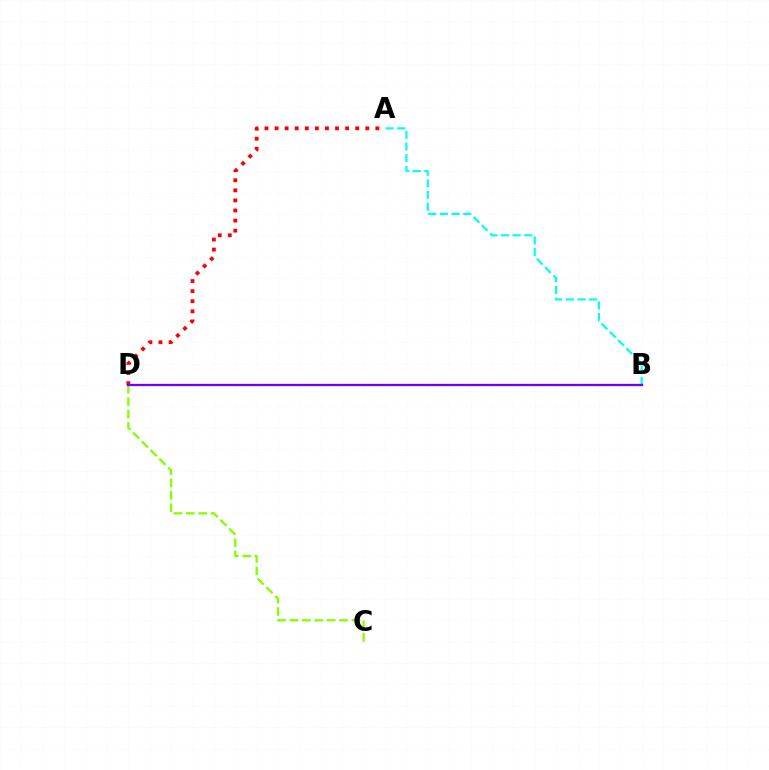{('C', 'D'): [{'color': '#84ff00', 'line_style': 'dashed', 'thickness': 1.68}], ('A', 'D'): [{'color': '#ff0000', 'line_style': 'dotted', 'thickness': 2.74}], ('A', 'B'): [{'color': '#00fff6', 'line_style': 'dashed', 'thickness': 1.58}], ('B', 'D'): [{'color': '#7200ff', 'line_style': 'solid', 'thickness': 1.64}]}